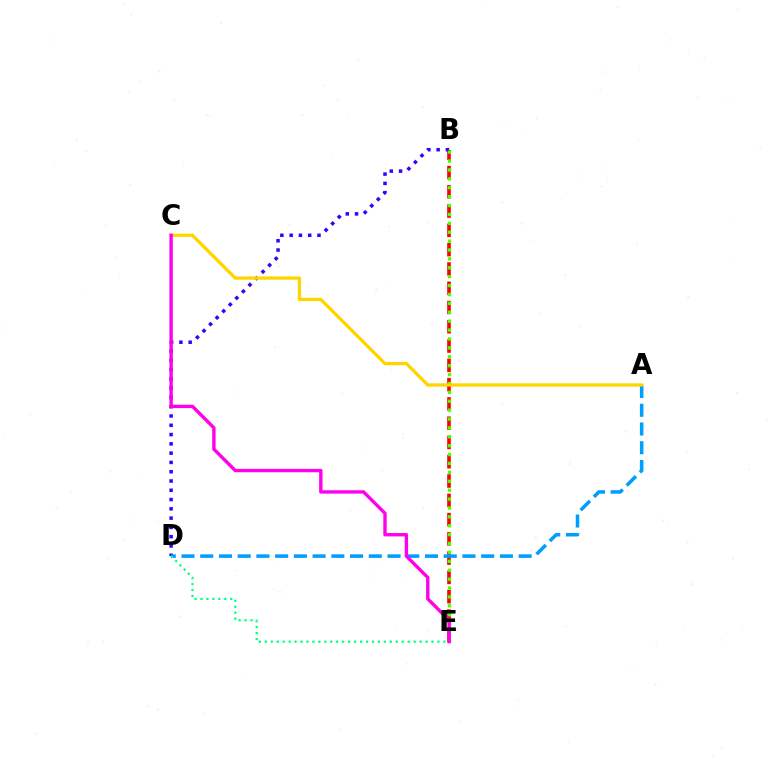{('B', 'E'): [{'color': '#ff0000', 'line_style': 'dashed', 'thickness': 2.62}, {'color': '#4fff00', 'line_style': 'dotted', 'thickness': 2.42}], ('B', 'D'): [{'color': '#3700ff', 'line_style': 'dotted', 'thickness': 2.52}], ('A', 'D'): [{'color': '#009eff', 'line_style': 'dashed', 'thickness': 2.54}], ('A', 'C'): [{'color': '#ffd500', 'line_style': 'solid', 'thickness': 2.36}], ('D', 'E'): [{'color': '#00ff86', 'line_style': 'dotted', 'thickness': 1.62}], ('C', 'E'): [{'color': '#ff00ed', 'line_style': 'solid', 'thickness': 2.43}]}